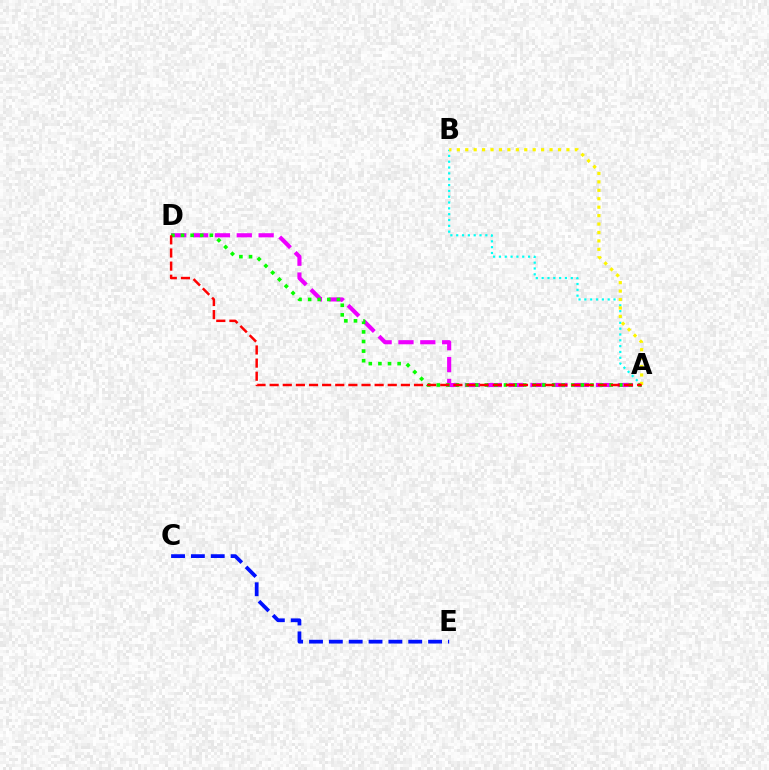{('A', 'B'): [{'color': '#00fff6', 'line_style': 'dotted', 'thickness': 1.58}, {'color': '#fcf500', 'line_style': 'dotted', 'thickness': 2.29}], ('A', 'D'): [{'color': '#ee00ff', 'line_style': 'dashed', 'thickness': 2.97}, {'color': '#08ff00', 'line_style': 'dotted', 'thickness': 2.61}, {'color': '#ff0000', 'line_style': 'dashed', 'thickness': 1.78}], ('C', 'E'): [{'color': '#0010ff', 'line_style': 'dashed', 'thickness': 2.7}]}